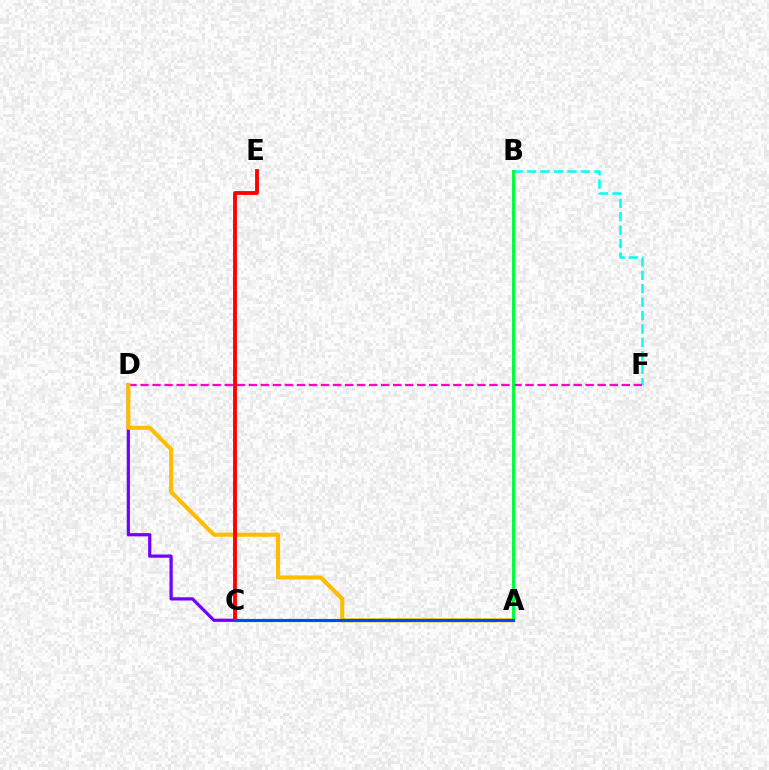{('C', 'D'): [{'color': '#7200ff', 'line_style': 'solid', 'thickness': 2.32}], ('B', 'F'): [{'color': '#00fff6', 'line_style': 'dashed', 'thickness': 1.82}], ('D', 'F'): [{'color': '#ff00cf', 'line_style': 'dashed', 'thickness': 1.63}], ('A', 'D'): [{'color': '#ffbd00', 'line_style': 'solid', 'thickness': 2.95}], ('A', 'C'): [{'color': '#84ff00', 'line_style': 'dotted', 'thickness': 2.41}, {'color': '#004bff', 'line_style': 'solid', 'thickness': 2.21}], ('A', 'B'): [{'color': '#00ff39', 'line_style': 'solid', 'thickness': 2.12}], ('C', 'E'): [{'color': '#ff0000', 'line_style': 'solid', 'thickness': 2.77}]}